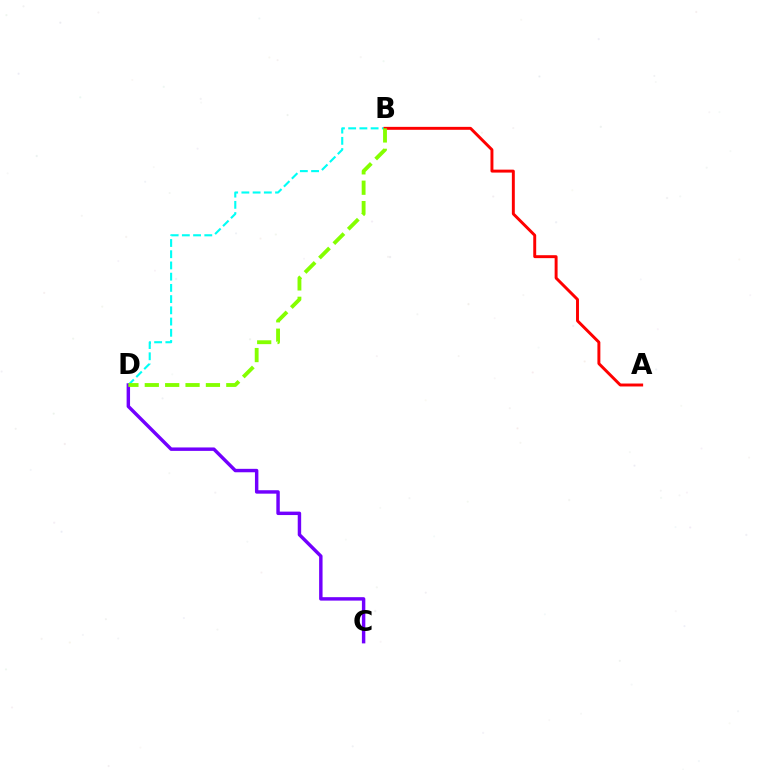{('B', 'D'): [{'color': '#00fff6', 'line_style': 'dashed', 'thickness': 1.52}, {'color': '#84ff00', 'line_style': 'dashed', 'thickness': 2.77}], ('A', 'B'): [{'color': '#ff0000', 'line_style': 'solid', 'thickness': 2.12}], ('C', 'D'): [{'color': '#7200ff', 'line_style': 'solid', 'thickness': 2.47}]}